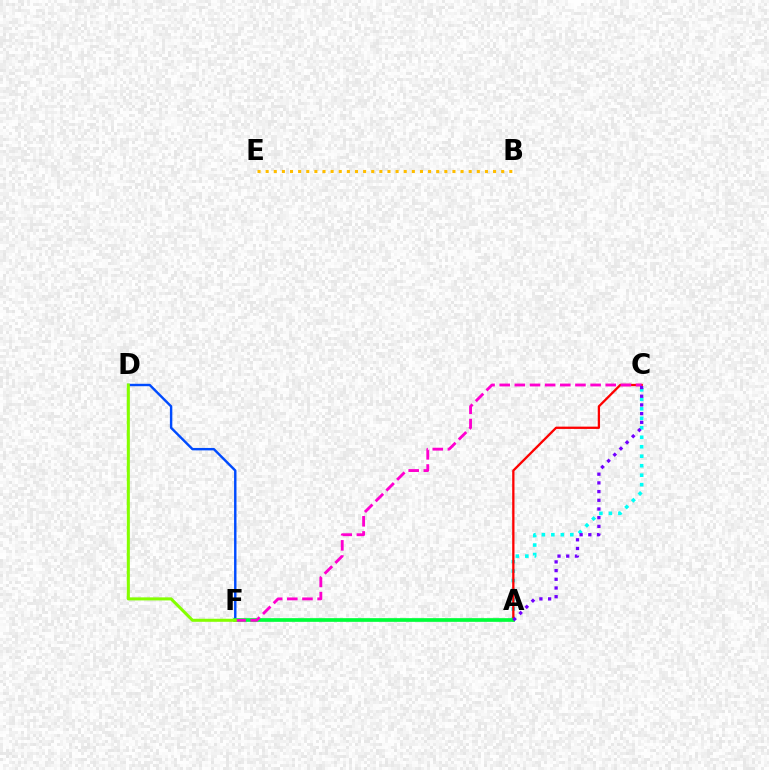{('A', 'C'): [{'color': '#00fff6', 'line_style': 'dotted', 'thickness': 2.58}, {'color': '#ff0000', 'line_style': 'solid', 'thickness': 1.65}, {'color': '#7200ff', 'line_style': 'dotted', 'thickness': 2.36}], ('D', 'F'): [{'color': '#004bff', 'line_style': 'solid', 'thickness': 1.75}, {'color': '#84ff00', 'line_style': 'solid', 'thickness': 2.19}], ('A', 'F'): [{'color': '#00ff39', 'line_style': 'solid', 'thickness': 2.65}], ('C', 'F'): [{'color': '#ff00cf', 'line_style': 'dashed', 'thickness': 2.06}], ('B', 'E'): [{'color': '#ffbd00', 'line_style': 'dotted', 'thickness': 2.21}]}